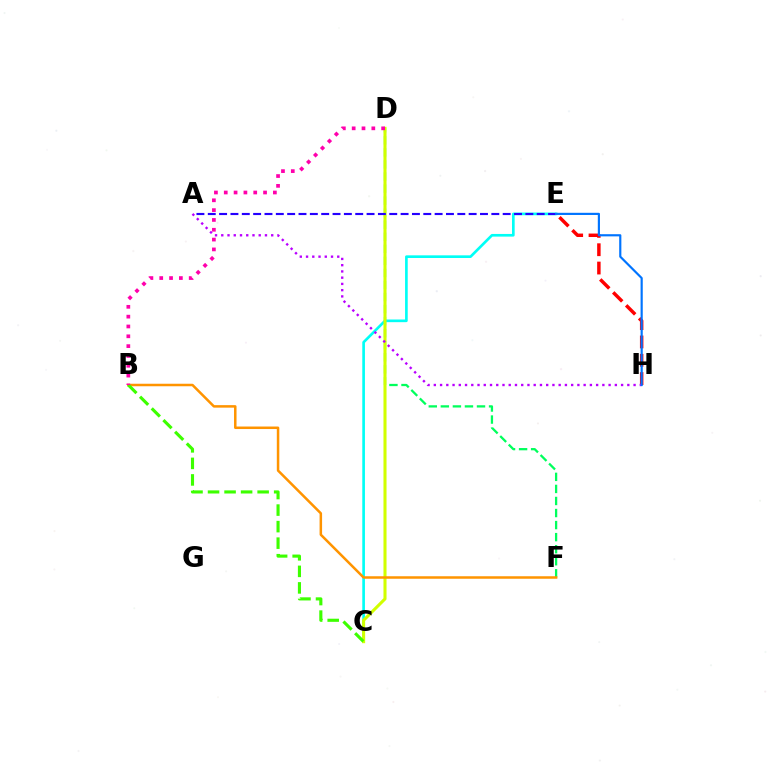{('D', 'F'): [{'color': '#00ff5c', 'line_style': 'dashed', 'thickness': 1.64}], ('C', 'E'): [{'color': '#00fff6', 'line_style': 'solid', 'thickness': 1.92}], ('C', 'D'): [{'color': '#d1ff00', 'line_style': 'solid', 'thickness': 2.21}], ('E', 'H'): [{'color': '#ff0000', 'line_style': 'dashed', 'thickness': 2.49}, {'color': '#0074ff', 'line_style': 'solid', 'thickness': 1.56}], ('A', 'E'): [{'color': '#2500ff', 'line_style': 'dashed', 'thickness': 1.54}], ('B', 'F'): [{'color': '#ff9400', 'line_style': 'solid', 'thickness': 1.81}], ('A', 'H'): [{'color': '#b900ff', 'line_style': 'dotted', 'thickness': 1.7}], ('B', 'C'): [{'color': '#3dff00', 'line_style': 'dashed', 'thickness': 2.25}], ('B', 'D'): [{'color': '#ff00ac', 'line_style': 'dotted', 'thickness': 2.67}]}